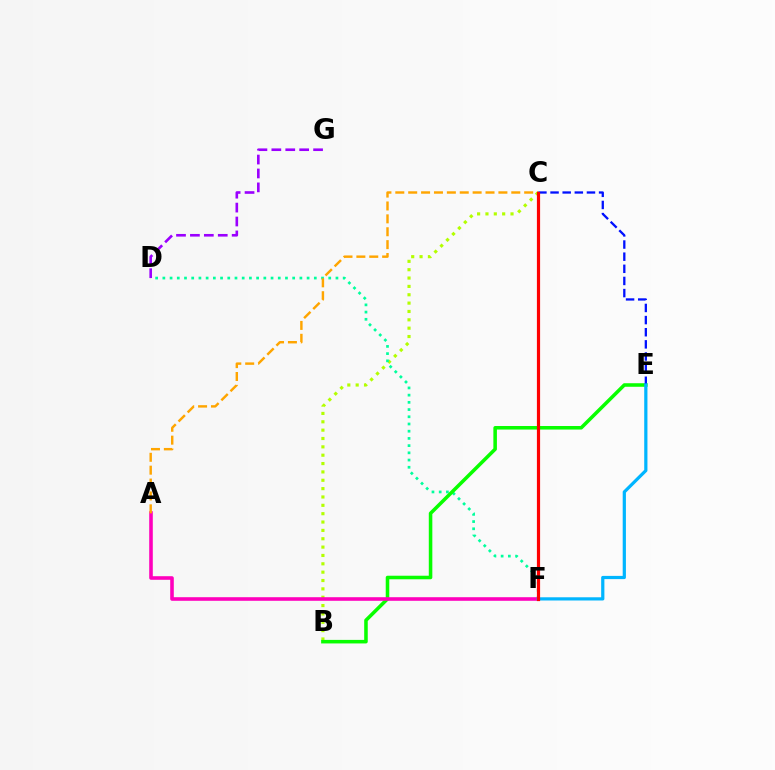{('B', 'C'): [{'color': '#b3ff00', 'line_style': 'dotted', 'thickness': 2.27}], ('D', 'F'): [{'color': '#00ff9d', 'line_style': 'dotted', 'thickness': 1.96}], ('B', 'E'): [{'color': '#08ff00', 'line_style': 'solid', 'thickness': 2.55}], ('A', 'F'): [{'color': '#ff00bd', 'line_style': 'solid', 'thickness': 2.58}], ('D', 'G'): [{'color': '#9b00ff', 'line_style': 'dashed', 'thickness': 1.89}], ('C', 'E'): [{'color': '#0010ff', 'line_style': 'dashed', 'thickness': 1.65}], ('E', 'F'): [{'color': '#00b5ff', 'line_style': 'solid', 'thickness': 2.32}], ('A', 'C'): [{'color': '#ffa500', 'line_style': 'dashed', 'thickness': 1.75}], ('C', 'F'): [{'color': '#ff0000', 'line_style': 'solid', 'thickness': 2.3}]}